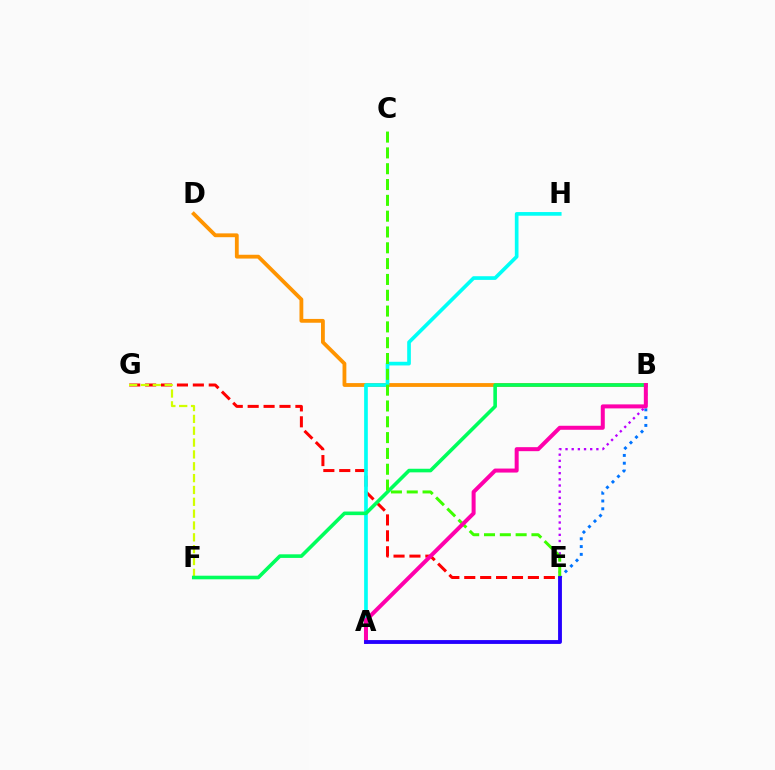{('E', 'G'): [{'color': '#ff0000', 'line_style': 'dashed', 'thickness': 2.16}], ('B', 'D'): [{'color': '#ff9400', 'line_style': 'solid', 'thickness': 2.75}], ('B', 'E'): [{'color': '#0074ff', 'line_style': 'dotted', 'thickness': 2.12}, {'color': '#b900ff', 'line_style': 'dotted', 'thickness': 1.68}], ('F', 'G'): [{'color': '#d1ff00', 'line_style': 'dashed', 'thickness': 1.61}], ('A', 'H'): [{'color': '#00fff6', 'line_style': 'solid', 'thickness': 2.64}], ('B', 'F'): [{'color': '#00ff5c', 'line_style': 'solid', 'thickness': 2.59}], ('C', 'E'): [{'color': '#3dff00', 'line_style': 'dashed', 'thickness': 2.15}], ('A', 'B'): [{'color': '#ff00ac', 'line_style': 'solid', 'thickness': 2.88}], ('A', 'E'): [{'color': '#2500ff', 'line_style': 'solid', 'thickness': 2.77}]}